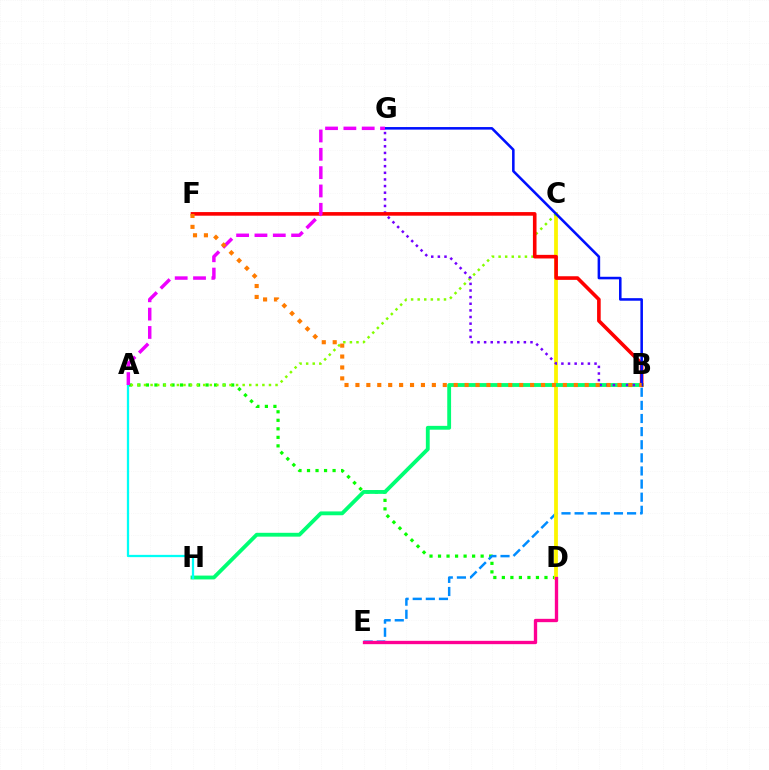{('A', 'D'): [{'color': '#08ff00', 'line_style': 'dotted', 'thickness': 2.32}], ('B', 'E'): [{'color': '#008cff', 'line_style': 'dashed', 'thickness': 1.78}], ('C', 'D'): [{'color': '#fcf500', 'line_style': 'solid', 'thickness': 2.73}], ('B', 'H'): [{'color': '#00ff74', 'line_style': 'solid', 'thickness': 2.76}], ('A', 'C'): [{'color': '#84ff00', 'line_style': 'dotted', 'thickness': 1.79}], ('D', 'E'): [{'color': '#ff0094', 'line_style': 'solid', 'thickness': 2.4}], ('B', 'G'): [{'color': '#7200ff', 'line_style': 'dotted', 'thickness': 1.8}, {'color': '#0010ff', 'line_style': 'solid', 'thickness': 1.84}], ('B', 'F'): [{'color': '#ff0000', 'line_style': 'solid', 'thickness': 2.6}, {'color': '#ff7c00', 'line_style': 'dotted', 'thickness': 2.97}], ('A', 'H'): [{'color': '#00fff6', 'line_style': 'solid', 'thickness': 1.64}], ('A', 'G'): [{'color': '#ee00ff', 'line_style': 'dashed', 'thickness': 2.49}]}